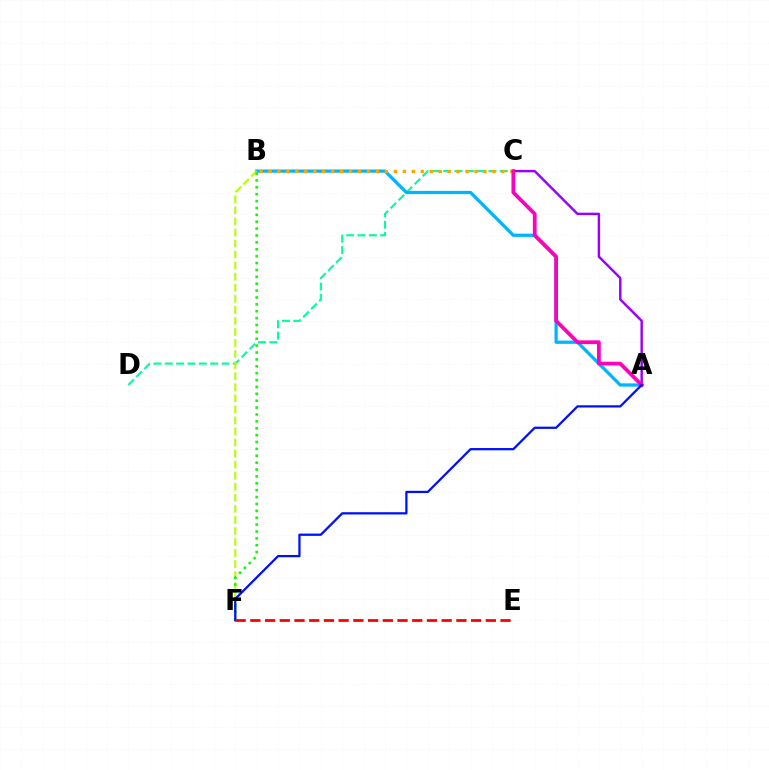{('C', 'D'): [{'color': '#00ff9d', 'line_style': 'dashed', 'thickness': 1.54}], ('A', 'B'): [{'color': '#00b5ff', 'line_style': 'solid', 'thickness': 2.34}], ('B', 'C'): [{'color': '#ffa500', 'line_style': 'dotted', 'thickness': 2.43}], ('B', 'F'): [{'color': '#b3ff00', 'line_style': 'dashed', 'thickness': 1.5}, {'color': '#08ff00', 'line_style': 'dotted', 'thickness': 1.87}], ('A', 'C'): [{'color': '#9b00ff', 'line_style': 'solid', 'thickness': 1.75}, {'color': '#ff00bd', 'line_style': 'solid', 'thickness': 2.71}], ('A', 'F'): [{'color': '#0010ff', 'line_style': 'solid', 'thickness': 1.63}], ('E', 'F'): [{'color': '#ff0000', 'line_style': 'dashed', 'thickness': 2.0}]}